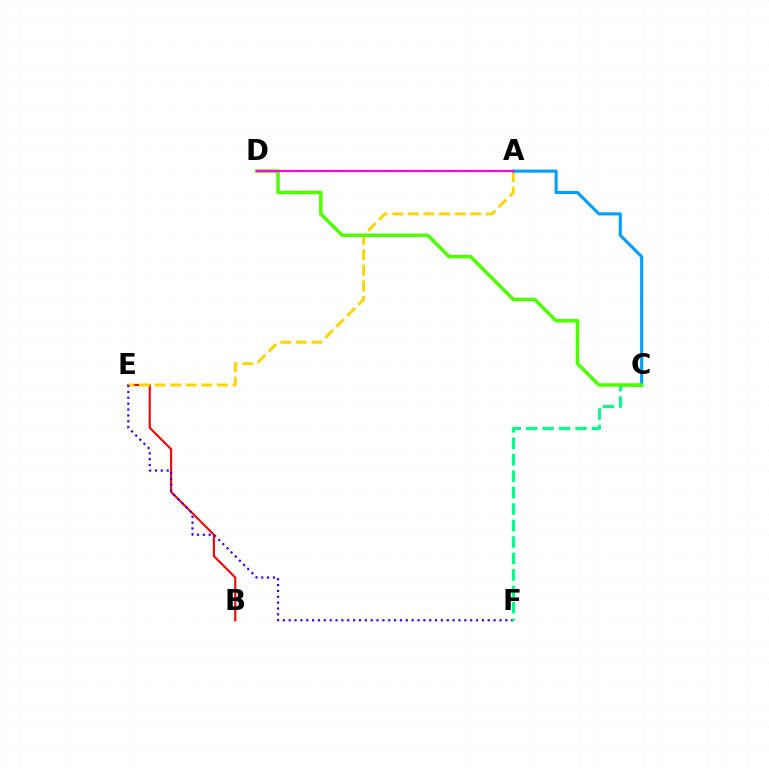{('B', 'E'): [{'color': '#ff0000', 'line_style': 'solid', 'thickness': 1.52}], ('A', 'E'): [{'color': '#ffd500', 'line_style': 'dashed', 'thickness': 2.12}], ('E', 'F'): [{'color': '#3700ff', 'line_style': 'dotted', 'thickness': 1.59}], ('A', 'C'): [{'color': '#009eff', 'line_style': 'solid', 'thickness': 2.21}], ('C', 'F'): [{'color': '#00ff86', 'line_style': 'dashed', 'thickness': 2.24}], ('C', 'D'): [{'color': '#4fff00', 'line_style': 'solid', 'thickness': 2.52}], ('A', 'D'): [{'color': '#ff00ed', 'line_style': 'solid', 'thickness': 1.55}]}